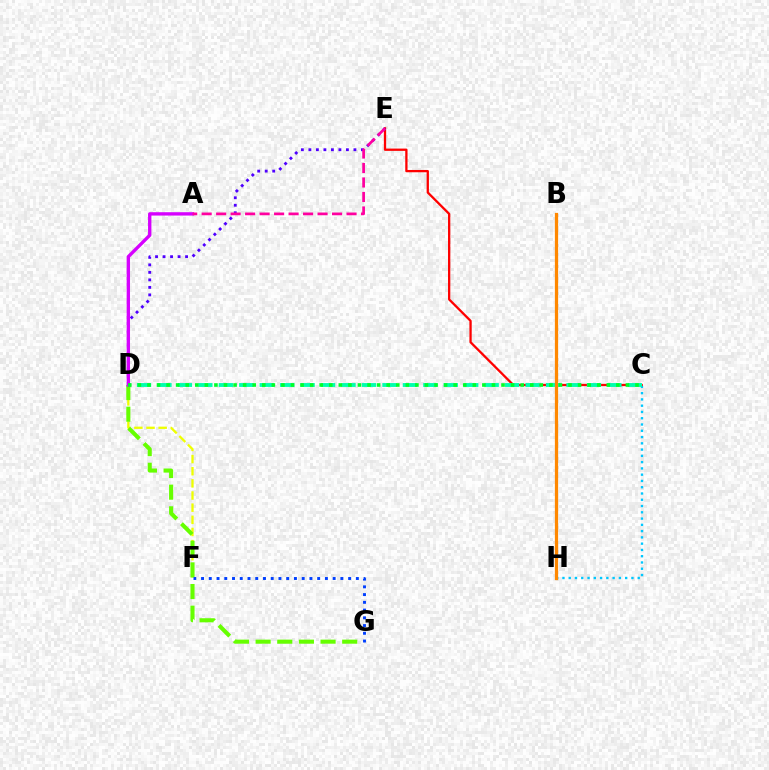{('D', 'F'): [{'color': '#eeff00', 'line_style': 'dashed', 'thickness': 1.65}], ('C', 'H'): [{'color': '#00c7ff', 'line_style': 'dotted', 'thickness': 1.7}], ('C', 'E'): [{'color': '#ff0000', 'line_style': 'solid', 'thickness': 1.65}], ('C', 'D'): [{'color': '#00ffaf', 'line_style': 'dashed', 'thickness': 2.78}, {'color': '#00ff27', 'line_style': 'dotted', 'thickness': 2.6}], ('D', 'G'): [{'color': '#66ff00', 'line_style': 'dashed', 'thickness': 2.94}], ('D', 'E'): [{'color': '#4f00ff', 'line_style': 'dotted', 'thickness': 2.04}], ('A', 'D'): [{'color': '#d600ff', 'line_style': 'solid', 'thickness': 2.41}], ('A', 'E'): [{'color': '#ff00a0', 'line_style': 'dashed', 'thickness': 1.97}], ('F', 'G'): [{'color': '#003fff', 'line_style': 'dotted', 'thickness': 2.1}], ('B', 'H'): [{'color': '#ff8800', 'line_style': 'solid', 'thickness': 2.33}]}